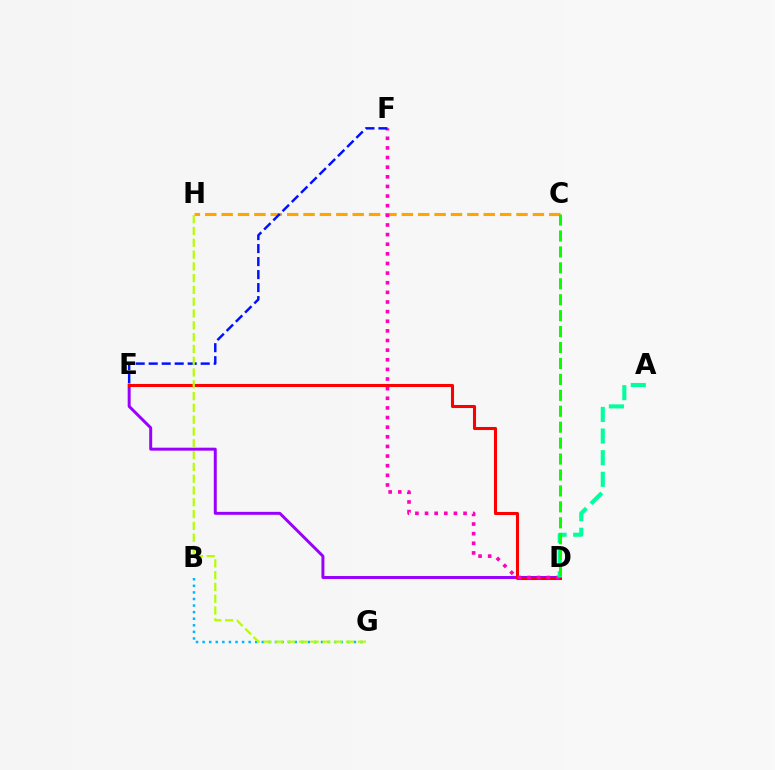{('C', 'H'): [{'color': '#ffa500', 'line_style': 'dashed', 'thickness': 2.23}], ('D', 'E'): [{'color': '#9b00ff', 'line_style': 'solid', 'thickness': 2.13}, {'color': '#ff0000', 'line_style': 'solid', 'thickness': 2.2}], ('B', 'G'): [{'color': '#00b5ff', 'line_style': 'dotted', 'thickness': 1.79}], ('D', 'F'): [{'color': '#ff00bd', 'line_style': 'dotted', 'thickness': 2.62}], ('E', 'F'): [{'color': '#0010ff', 'line_style': 'dashed', 'thickness': 1.77}], ('A', 'D'): [{'color': '#00ff9d', 'line_style': 'dashed', 'thickness': 2.94}], ('C', 'D'): [{'color': '#08ff00', 'line_style': 'dashed', 'thickness': 2.16}], ('G', 'H'): [{'color': '#b3ff00', 'line_style': 'dashed', 'thickness': 1.6}]}